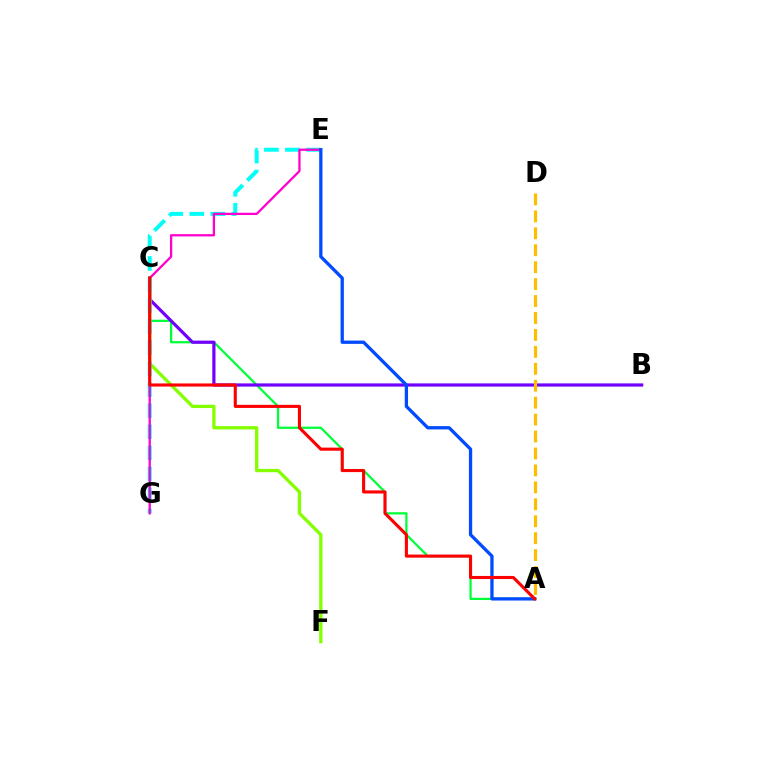{('A', 'C'): [{'color': '#00ff39', 'line_style': 'solid', 'thickness': 1.62}, {'color': '#ff0000', 'line_style': 'solid', 'thickness': 2.23}], ('B', 'C'): [{'color': '#7200ff', 'line_style': 'solid', 'thickness': 2.3}], ('C', 'F'): [{'color': '#84ff00', 'line_style': 'solid', 'thickness': 2.38}], ('E', 'G'): [{'color': '#00fff6', 'line_style': 'dashed', 'thickness': 2.86}, {'color': '#ff00cf', 'line_style': 'solid', 'thickness': 1.64}], ('A', 'E'): [{'color': '#004bff', 'line_style': 'solid', 'thickness': 2.36}], ('A', 'D'): [{'color': '#ffbd00', 'line_style': 'dashed', 'thickness': 2.3}]}